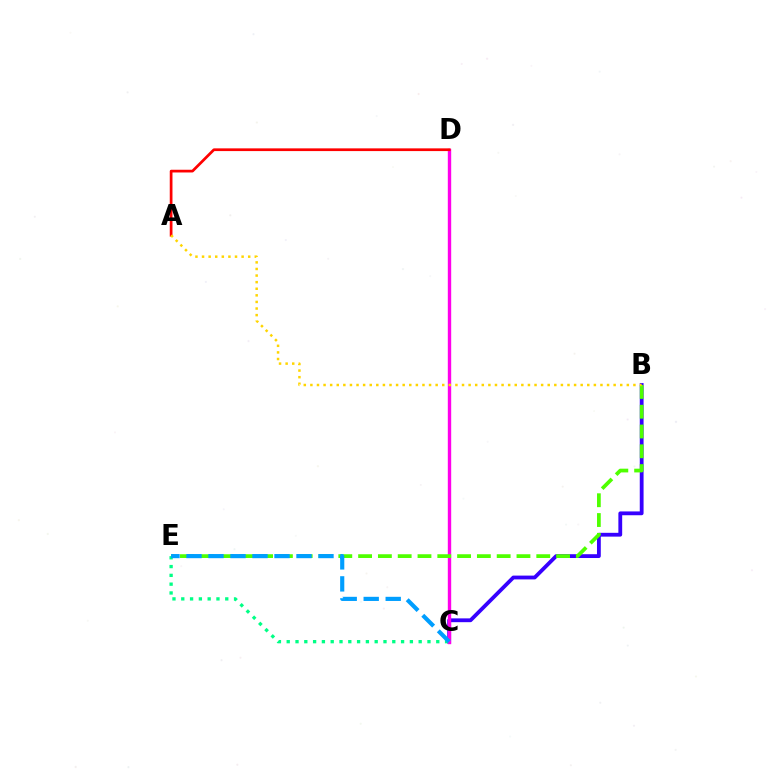{('B', 'C'): [{'color': '#3700ff', 'line_style': 'solid', 'thickness': 2.74}], ('C', 'D'): [{'color': '#ff00ed', 'line_style': 'solid', 'thickness': 2.43}], ('A', 'D'): [{'color': '#ff0000', 'line_style': 'solid', 'thickness': 1.96}], ('B', 'E'): [{'color': '#4fff00', 'line_style': 'dashed', 'thickness': 2.69}], ('C', 'E'): [{'color': '#00ff86', 'line_style': 'dotted', 'thickness': 2.39}, {'color': '#009eff', 'line_style': 'dashed', 'thickness': 2.99}], ('A', 'B'): [{'color': '#ffd500', 'line_style': 'dotted', 'thickness': 1.79}]}